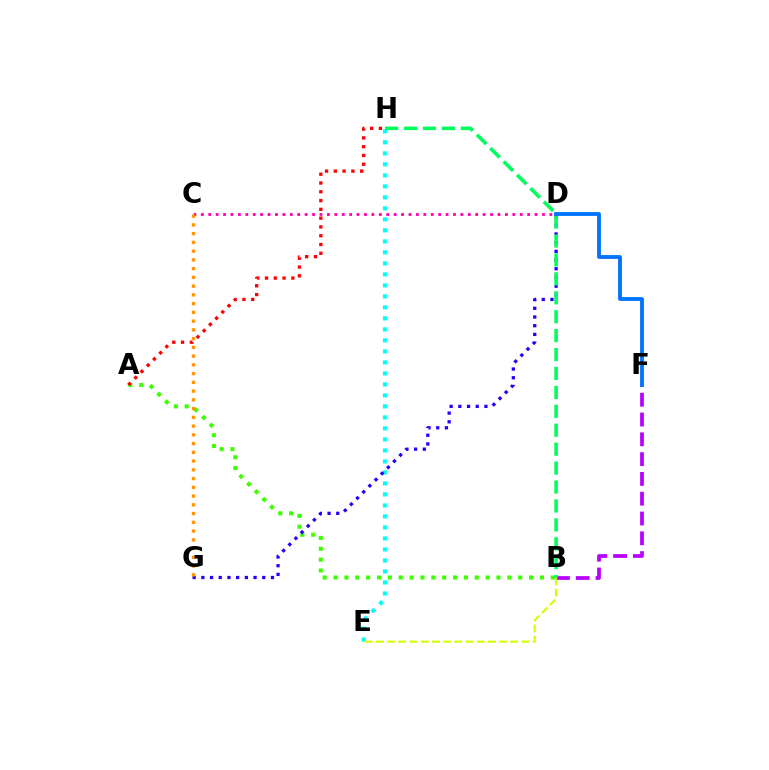{('C', 'D'): [{'color': '#ff00ac', 'line_style': 'dotted', 'thickness': 2.02}], ('B', 'F'): [{'color': '#b900ff', 'line_style': 'dashed', 'thickness': 2.69}], ('E', 'H'): [{'color': '#00fff6', 'line_style': 'dotted', 'thickness': 2.99}], ('A', 'B'): [{'color': '#3dff00', 'line_style': 'dotted', 'thickness': 2.95}], ('D', 'G'): [{'color': '#2500ff', 'line_style': 'dotted', 'thickness': 2.36}], ('A', 'H'): [{'color': '#ff0000', 'line_style': 'dotted', 'thickness': 2.39}], ('B', 'H'): [{'color': '#00ff5c', 'line_style': 'dashed', 'thickness': 2.57}], ('D', 'F'): [{'color': '#0074ff', 'line_style': 'solid', 'thickness': 2.75}], ('C', 'G'): [{'color': '#ff9400', 'line_style': 'dotted', 'thickness': 2.38}], ('B', 'E'): [{'color': '#d1ff00', 'line_style': 'dashed', 'thickness': 1.52}]}